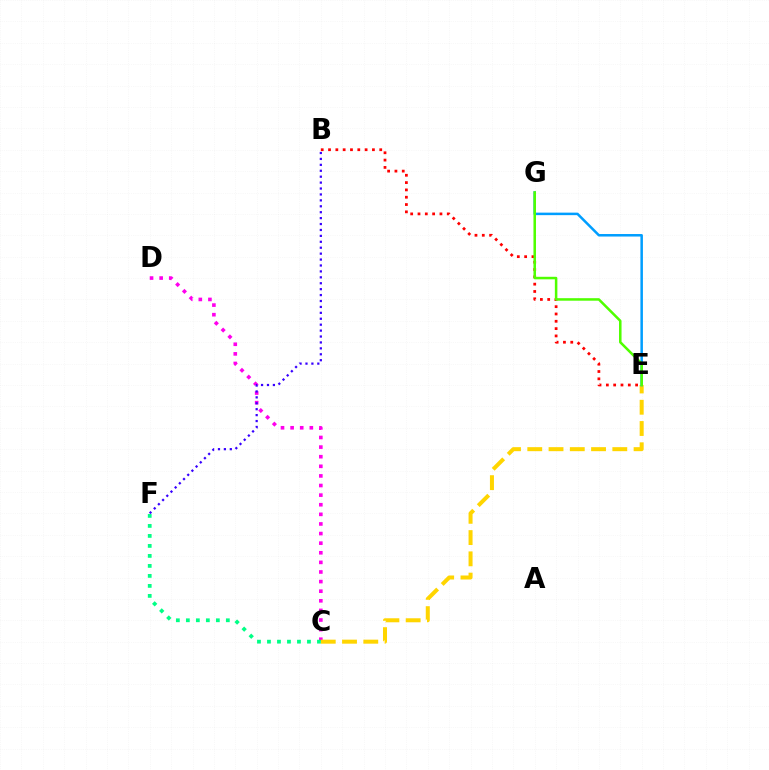{('C', 'D'): [{'color': '#ff00ed', 'line_style': 'dotted', 'thickness': 2.61}], ('C', 'E'): [{'color': '#ffd500', 'line_style': 'dashed', 'thickness': 2.89}], ('E', 'G'): [{'color': '#009eff', 'line_style': 'solid', 'thickness': 1.81}, {'color': '#4fff00', 'line_style': 'solid', 'thickness': 1.82}], ('B', 'E'): [{'color': '#ff0000', 'line_style': 'dotted', 'thickness': 1.99}], ('C', 'F'): [{'color': '#00ff86', 'line_style': 'dotted', 'thickness': 2.72}], ('B', 'F'): [{'color': '#3700ff', 'line_style': 'dotted', 'thickness': 1.61}]}